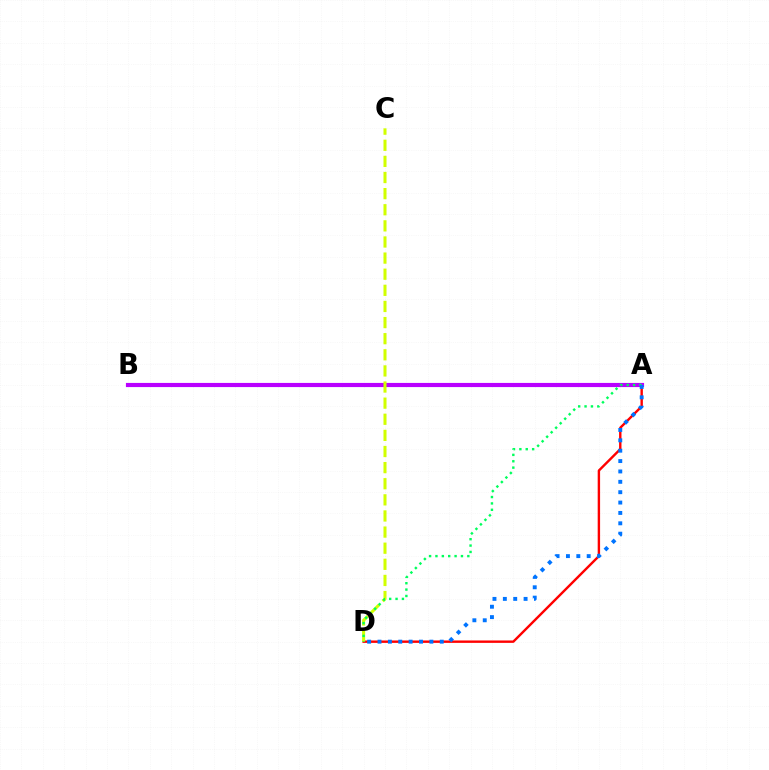{('A', 'D'): [{'color': '#ff0000', 'line_style': 'solid', 'thickness': 1.73}, {'color': '#00ff5c', 'line_style': 'dotted', 'thickness': 1.73}, {'color': '#0074ff', 'line_style': 'dotted', 'thickness': 2.82}], ('A', 'B'): [{'color': '#b900ff', 'line_style': 'solid', 'thickness': 2.99}], ('C', 'D'): [{'color': '#d1ff00', 'line_style': 'dashed', 'thickness': 2.19}]}